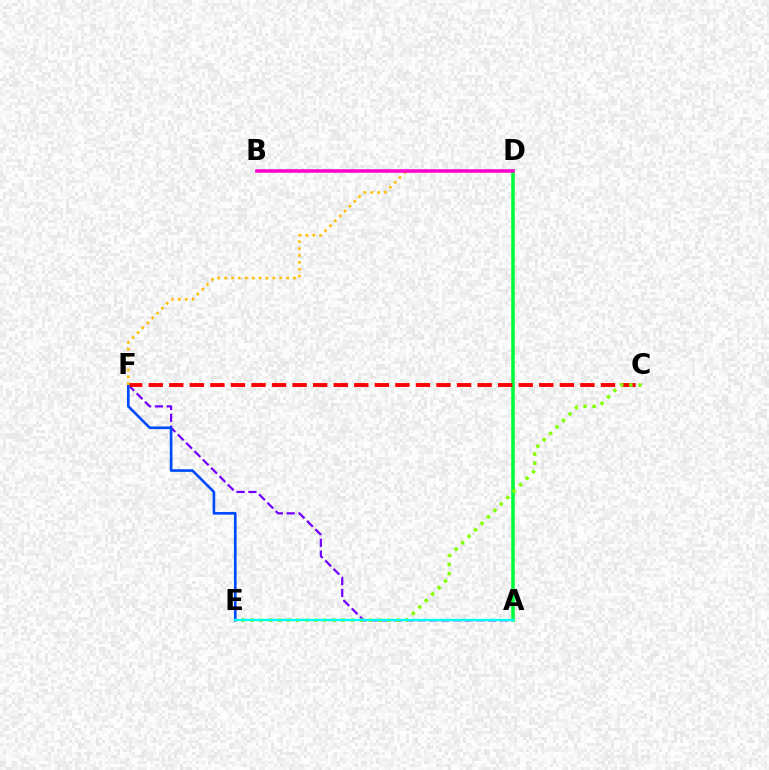{('A', 'F'): [{'color': '#7200ff', 'line_style': 'dashed', 'thickness': 1.6}], ('A', 'D'): [{'color': '#00ff39', 'line_style': 'solid', 'thickness': 2.57}], ('C', 'F'): [{'color': '#ff0000', 'line_style': 'dashed', 'thickness': 2.79}], ('E', 'F'): [{'color': '#004bff', 'line_style': 'solid', 'thickness': 1.91}], ('D', 'F'): [{'color': '#ffbd00', 'line_style': 'dotted', 'thickness': 1.87}], ('B', 'D'): [{'color': '#ff00cf', 'line_style': 'solid', 'thickness': 2.53}], ('C', 'E'): [{'color': '#84ff00', 'line_style': 'dotted', 'thickness': 2.48}], ('A', 'E'): [{'color': '#00fff6', 'line_style': 'solid', 'thickness': 1.68}]}